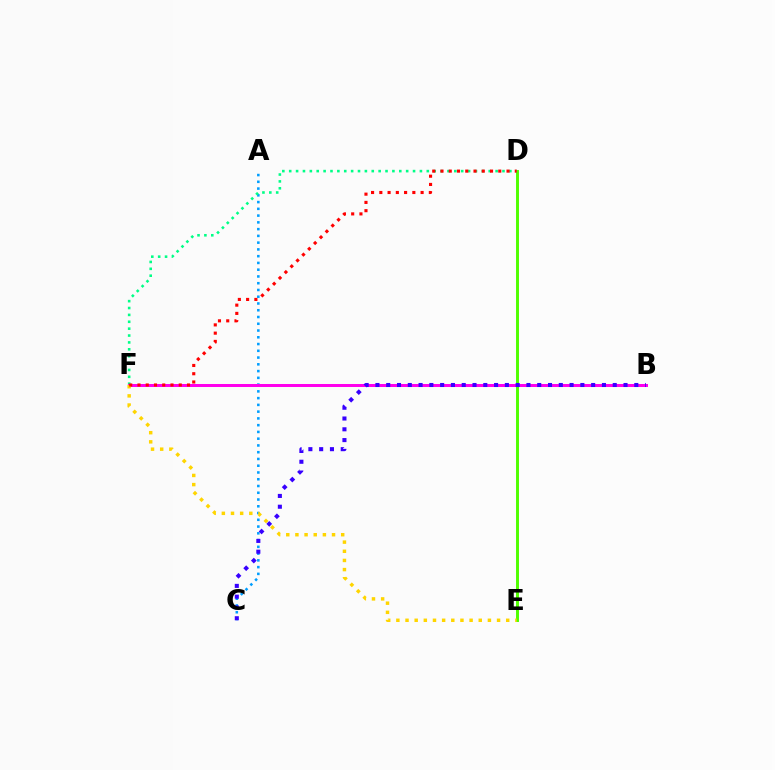{('D', 'E'): [{'color': '#4fff00', 'line_style': 'solid', 'thickness': 2.12}], ('A', 'C'): [{'color': '#009eff', 'line_style': 'dotted', 'thickness': 1.84}], ('D', 'F'): [{'color': '#00ff86', 'line_style': 'dotted', 'thickness': 1.87}, {'color': '#ff0000', 'line_style': 'dotted', 'thickness': 2.24}], ('B', 'F'): [{'color': '#ff00ed', 'line_style': 'solid', 'thickness': 2.17}], ('E', 'F'): [{'color': '#ffd500', 'line_style': 'dotted', 'thickness': 2.49}], ('B', 'C'): [{'color': '#3700ff', 'line_style': 'dotted', 'thickness': 2.93}]}